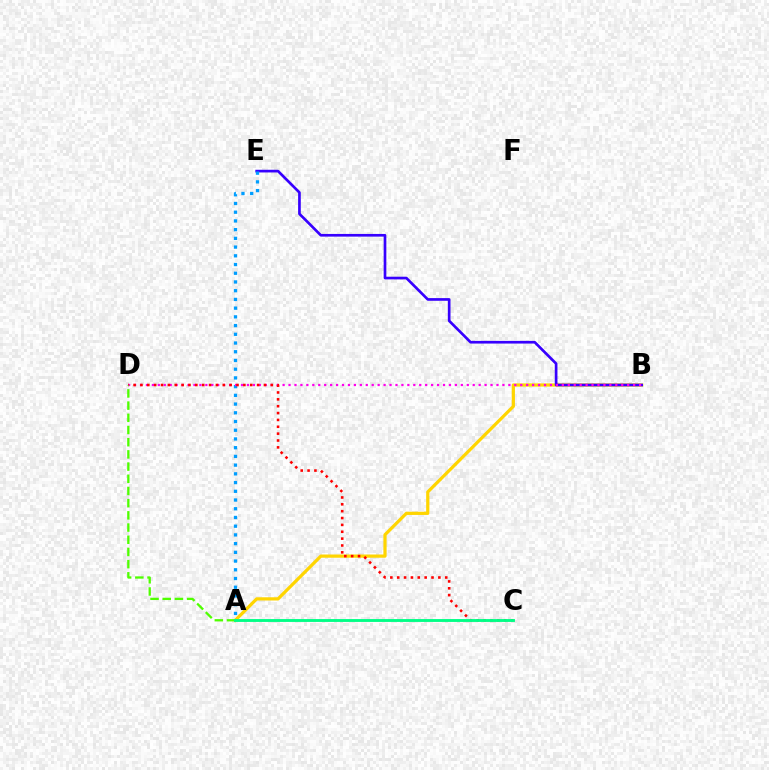{('A', 'B'): [{'color': '#ffd500', 'line_style': 'solid', 'thickness': 2.32}], ('B', 'E'): [{'color': '#3700ff', 'line_style': 'solid', 'thickness': 1.93}], ('A', 'E'): [{'color': '#009eff', 'line_style': 'dotted', 'thickness': 2.37}], ('B', 'D'): [{'color': '#ff00ed', 'line_style': 'dotted', 'thickness': 1.61}], ('C', 'D'): [{'color': '#ff0000', 'line_style': 'dotted', 'thickness': 1.86}], ('A', 'D'): [{'color': '#4fff00', 'line_style': 'dashed', 'thickness': 1.66}], ('A', 'C'): [{'color': '#00ff86', 'line_style': 'solid', 'thickness': 2.07}]}